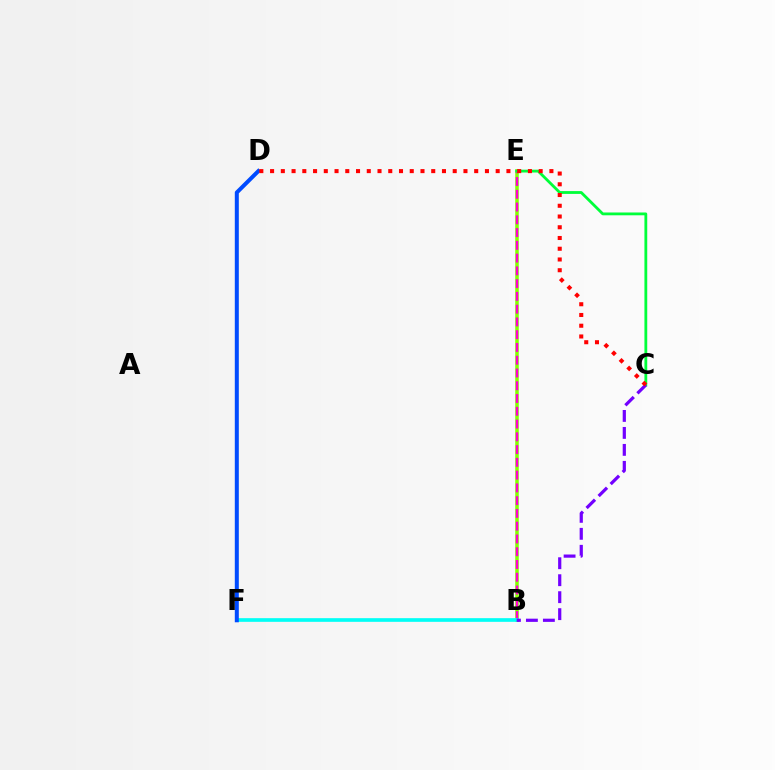{('B', 'E'): [{'color': '#84ff00', 'line_style': 'solid', 'thickness': 2.54}, {'color': '#ff00cf', 'line_style': 'dashed', 'thickness': 1.73}], ('C', 'E'): [{'color': '#00ff39', 'line_style': 'solid', 'thickness': 2.02}], ('B', 'F'): [{'color': '#00fff6', 'line_style': 'solid', 'thickness': 2.64}], ('D', 'F'): [{'color': '#ffbd00', 'line_style': 'solid', 'thickness': 1.61}, {'color': '#004bff', 'line_style': 'solid', 'thickness': 2.89}], ('B', 'C'): [{'color': '#7200ff', 'line_style': 'dashed', 'thickness': 2.31}], ('C', 'D'): [{'color': '#ff0000', 'line_style': 'dotted', 'thickness': 2.92}]}